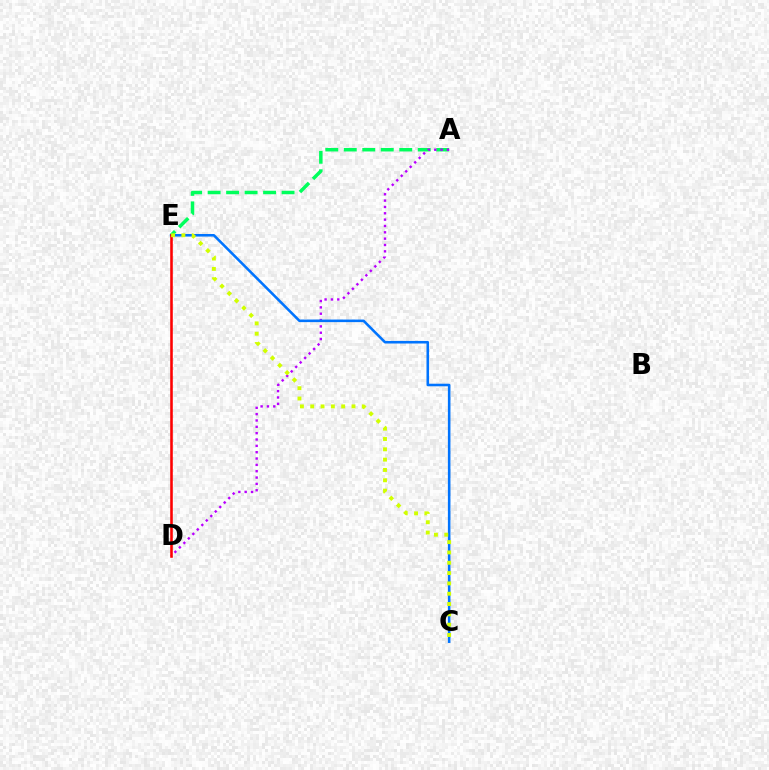{('A', 'E'): [{'color': '#00ff5c', 'line_style': 'dashed', 'thickness': 2.51}], ('A', 'D'): [{'color': '#b900ff', 'line_style': 'dotted', 'thickness': 1.72}], ('C', 'E'): [{'color': '#0074ff', 'line_style': 'solid', 'thickness': 1.85}, {'color': '#d1ff00', 'line_style': 'dotted', 'thickness': 2.8}], ('D', 'E'): [{'color': '#ff0000', 'line_style': 'solid', 'thickness': 1.86}]}